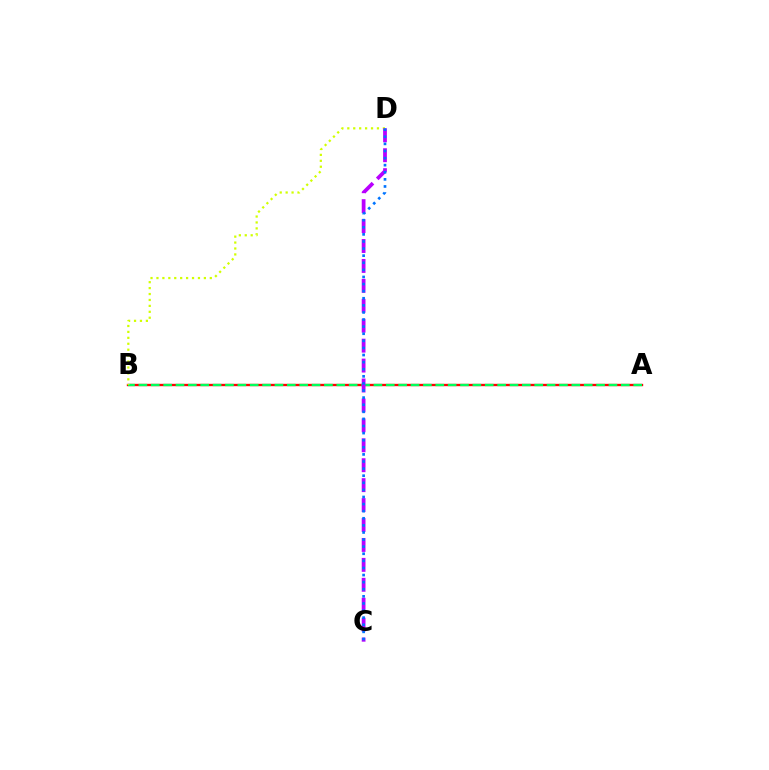{('A', 'B'): [{'color': '#ff0000', 'line_style': 'solid', 'thickness': 1.69}, {'color': '#00ff5c', 'line_style': 'dashed', 'thickness': 1.68}], ('B', 'D'): [{'color': '#d1ff00', 'line_style': 'dotted', 'thickness': 1.61}], ('C', 'D'): [{'color': '#b900ff', 'line_style': 'dashed', 'thickness': 2.71}, {'color': '#0074ff', 'line_style': 'dotted', 'thickness': 1.93}]}